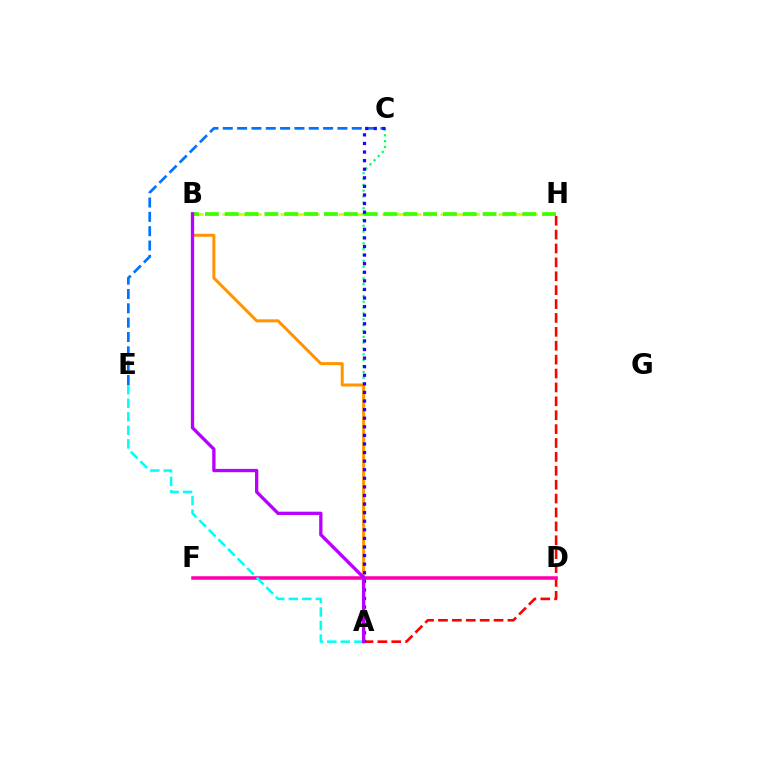{('B', 'H'): [{'color': '#d1ff00', 'line_style': 'dashed', 'thickness': 1.97}, {'color': '#3dff00', 'line_style': 'dashed', 'thickness': 2.69}], ('A', 'C'): [{'color': '#00ff5c', 'line_style': 'dotted', 'thickness': 1.59}, {'color': '#2500ff', 'line_style': 'dotted', 'thickness': 2.33}], ('C', 'E'): [{'color': '#0074ff', 'line_style': 'dashed', 'thickness': 1.95}], ('A', 'H'): [{'color': '#ff0000', 'line_style': 'dashed', 'thickness': 1.89}], ('A', 'B'): [{'color': '#ff9400', 'line_style': 'solid', 'thickness': 2.16}, {'color': '#b900ff', 'line_style': 'solid', 'thickness': 2.38}], ('D', 'F'): [{'color': '#ff00ac', 'line_style': 'solid', 'thickness': 2.54}], ('A', 'E'): [{'color': '#00fff6', 'line_style': 'dashed', 'thickness': 1.84}]}